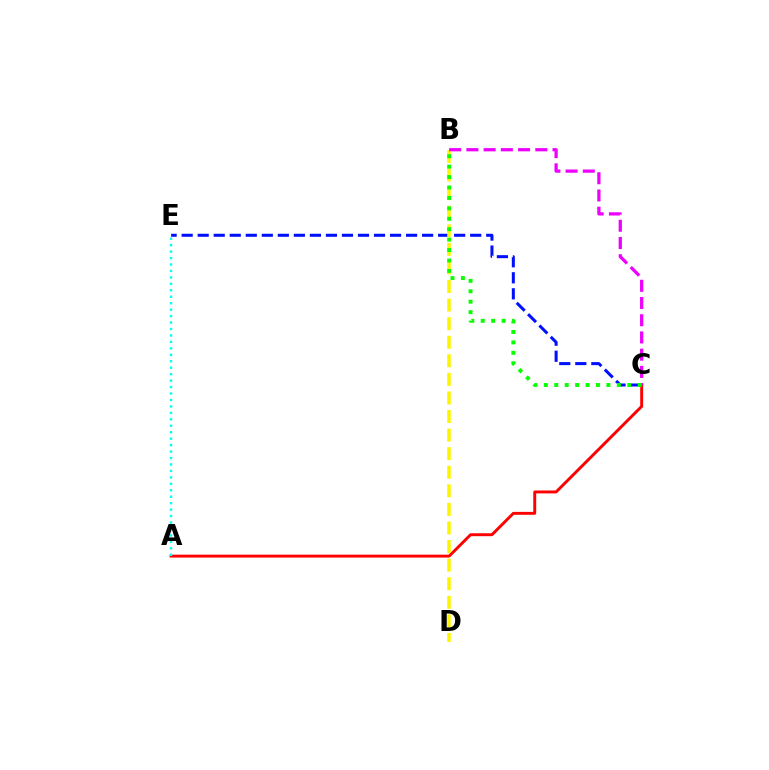{('C', 'E'): [{'color': '#0010ff', 'line_style': 'dashed', 'thickness': 2.18}], ('A', 'C'): [{'color': '#ff0000', 'line_style': 'solid', 'thickness': 2.1}], ('B', 'D'): [{'color': '#fcf500', 'line_style': 'dashed', 'thickness': 2.52}], ('B', 'C'): [{'color': '#ee00ff', 'line_style': 'dashed', 'thickness': 2.34}, {'color': '#08ff00', 'line_style': 'dotted', 'thickness': 2.83}], ('A', 'E'): [{'color': '#00fff6', 'line_style': 'dotted', 'thickness': 1.75}]}